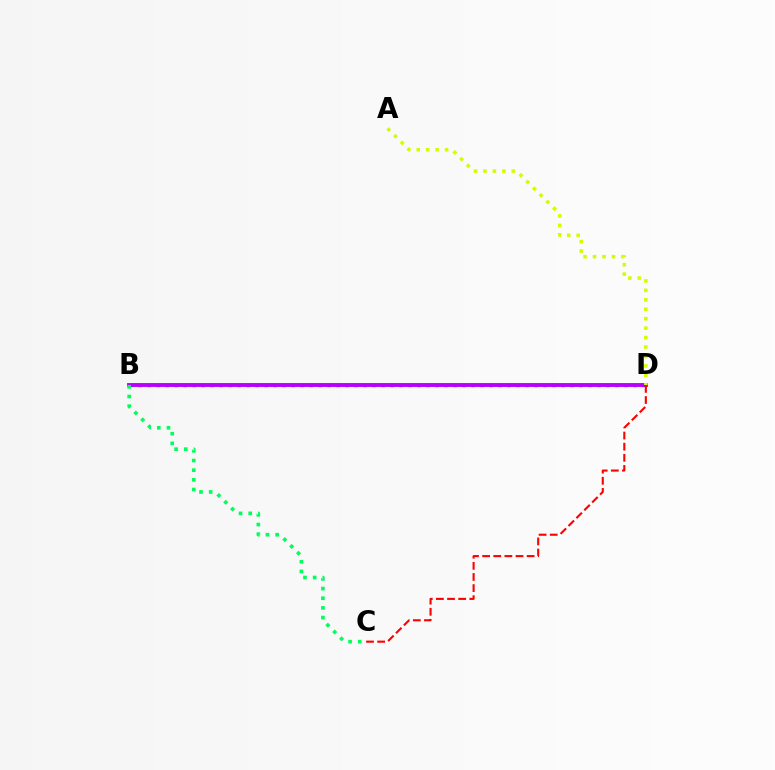{('B', 'D'): [{'color': '#0074ff', 'line_style': 'dotted', 'thickness': 2.44}, {'color': '#b900ff', 'line_style': 'solid', 'thickness': 2.79}], ('B', 'C'): [{'color': '#00ff5c', 'line_style': 'dotted', 'thickness': 2.63}], ('C', 'D'): [{'color': '#ff0000', 'line_style': 'dashed', 'thickness': 1.51}], ('A', 'D'): [{'color': '#d1ff00', 'line_style': 'dotted', 'thickness': 2.57}]}